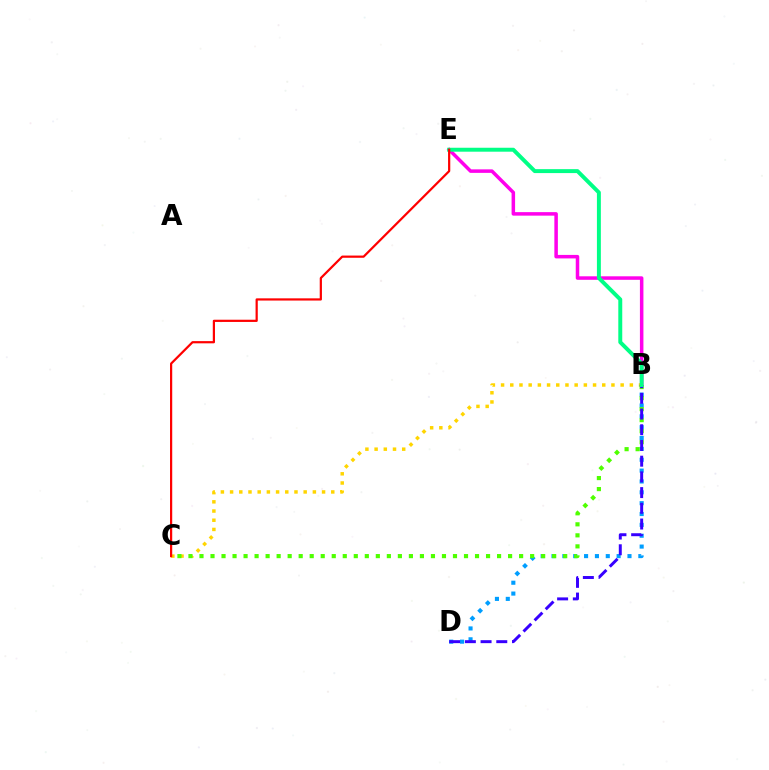{('B', 'C'): [{'color': '#ffd500', 'line_style': 'dotted', 'thickness': 2.5}, {'color': '#4fff00', 'line_style': 'dotted', 'thickness': 2.99}], ('B', 'D'): [{'color': '#009eff', 'line_style': 'dotted', 'thickness': 2.95}, {'color': '#3700ff', 'line_style': 'dashed', 'thickness': 2.13}], ('B', 'E'): [{'color': '#ff00ed', 'line_style': 'solid', 'thickness': 2.53}, {'color': '#00ff86', 'line_style': 'solid', 'thickness': 2.84}], ('C', 'E'): [{'color': '#ff0000', 'line_style': 'solid', 'thickness': 1.59}]}